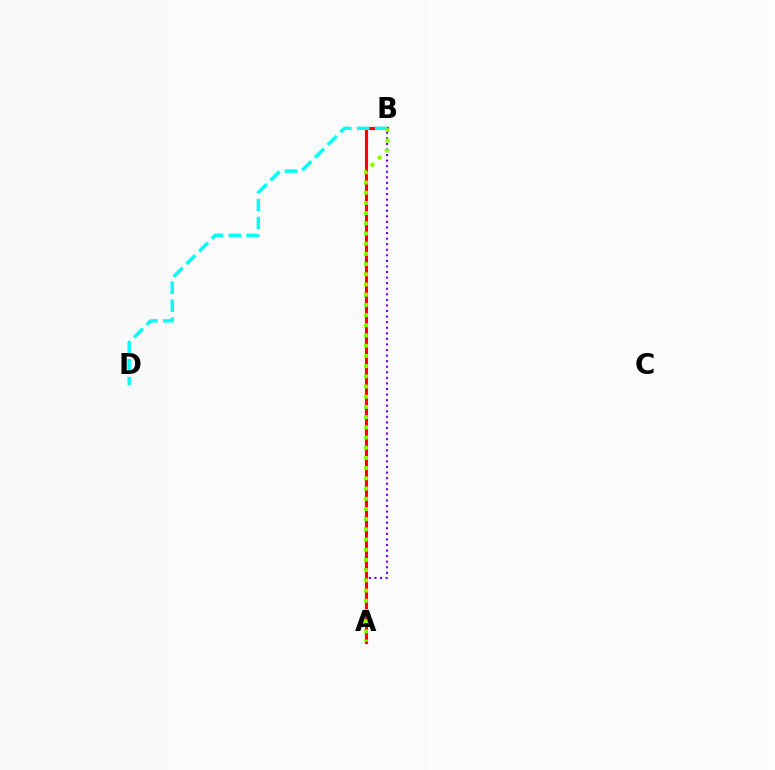{('A', 'B'): [{'color': '#7200ff', 'line_style': 'dotted', 'thickness': 1.51}, {'color': '#ff0000', 'line_style': 'solid', 'thickness': 2.26}, {'color': '#84ff00', 'line_style': 'dotted', 'thickness': 2.77}], ('B', 'D'): [{'color': '#00fff6', 'line_style': 'dashed', 'thickness': 2.44}]}